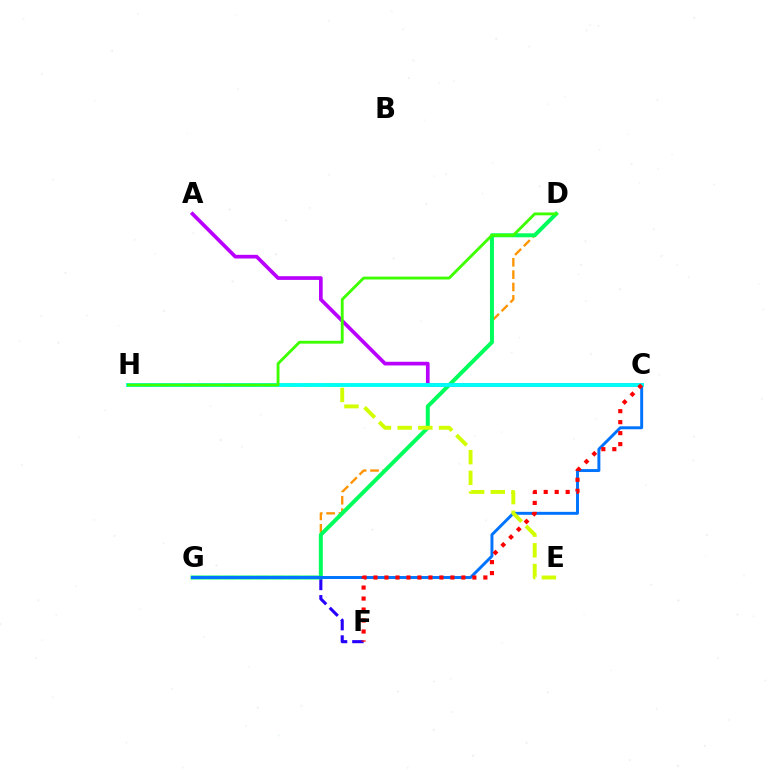{('C', 'H'): [{'color': '#ff00ac', 'line_style': 'solid', 'thickness': 1.61}, {'color': '#00fff6', 'line_style': 'solid', 'thickness': 2.79}], ('D', 'G'): [{'color': '#ff9400', 'line_style': 'dashed', 'thickness': 1.68}, {'color': '#00ff5c', 'line_style': 'solid', 'thickness': 2.87}], ('F', 'G'): [{'color': '#2500ff', 'line_style': 'dashed', 'thickness': 2.22}], ('C', 'G'): [{'color': '#0074ff', 'line_style': 'solid', 'thickness': 2.12}], ('A', 'C'): [{'color': '#b900ff', 'line_style': 'solid', 'thickness': 2.65}], ('E', 'H'): [{'color': '#d1ff00', 'line_style': 'dashed', 'thickness': 2.81}], ('C', 'F'): [{'color': '#ff0000', 'line_style': 'dotted', 'thickness': 2.98}], ('D', 'H'): [{'color': '#3dff00', 'line_style': 'solid', 'thickness': 2.06}]}